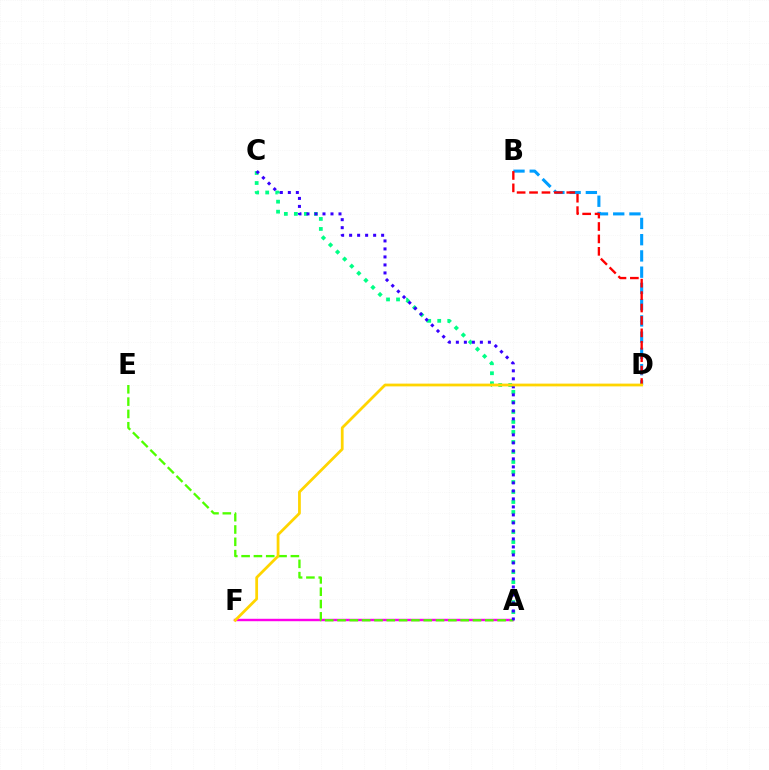{('A', 'F'): [{'color': '#ff00ed', 'line_style': 'solid', 'thickness': 1.75}], ('A', 'C'): [{'color': '#00ff86', 'line_style': 'dotted', 'thickness': 2.72}, {'color': '#3700ff', 'line_style': 'dotted', 'thickness': 2.17}], ('A', 'E'): [{'color': '#4fff00', 'line_style': 'dashed', 'thickness': 1.67}], ('B', 'D'): [{'color': '#009eff', 'line_style': 'dashed', 'thickness': 2.21}, {'color': '#ff0000', 'line_style': 'dashed', 'thickness': 1.69}], ('D', 'F'): [{'color': '#ffd500', 'line_style': 'solid', 'thickness': 1.99}]}